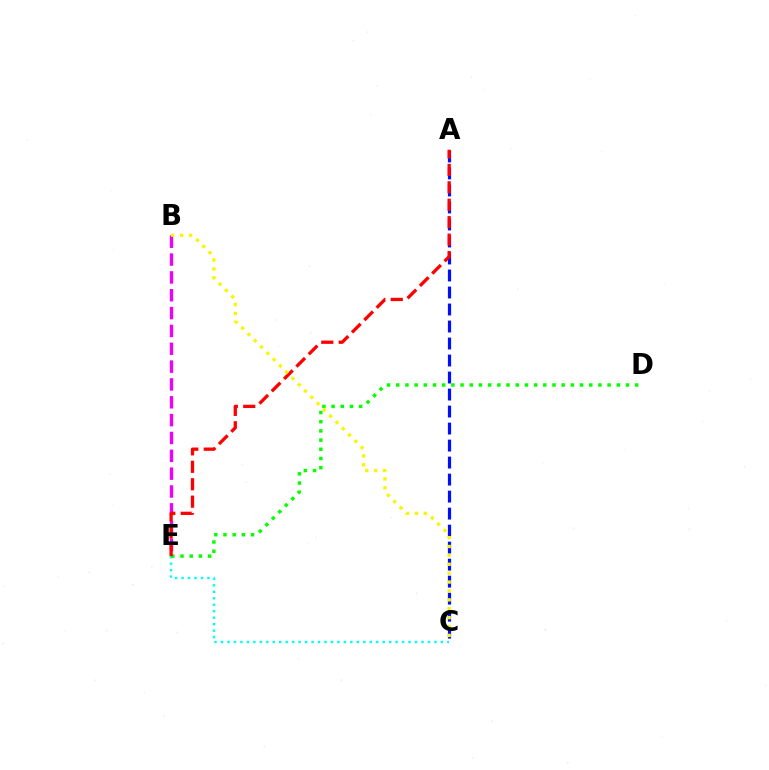{('C', 'E'): [{'color': '#00fff6', 'line_style': 'dotted', 'thickness': 1.76}], ('B', 'E'): [{'color': '#ee00ff', 'line_style': 'dashed', 'thickness': 2.42}], ('A', 'C'): [{'color': '#0010ff', 'line_style': 'dashed', 'thickness': 2.31}], ('D', 'E'): [{'color': '#08ff00', 'line_style': 'dotted', 'thickness': 2.5}], ('A', 'E'): [{'color': '#ff0000', 'line_style': 'dashed', 'thickness': 2.37}], ('B', 'C'): [{'color': '#fcf500', 'line_style': 'dotted', 'thickness': 2.42}]}